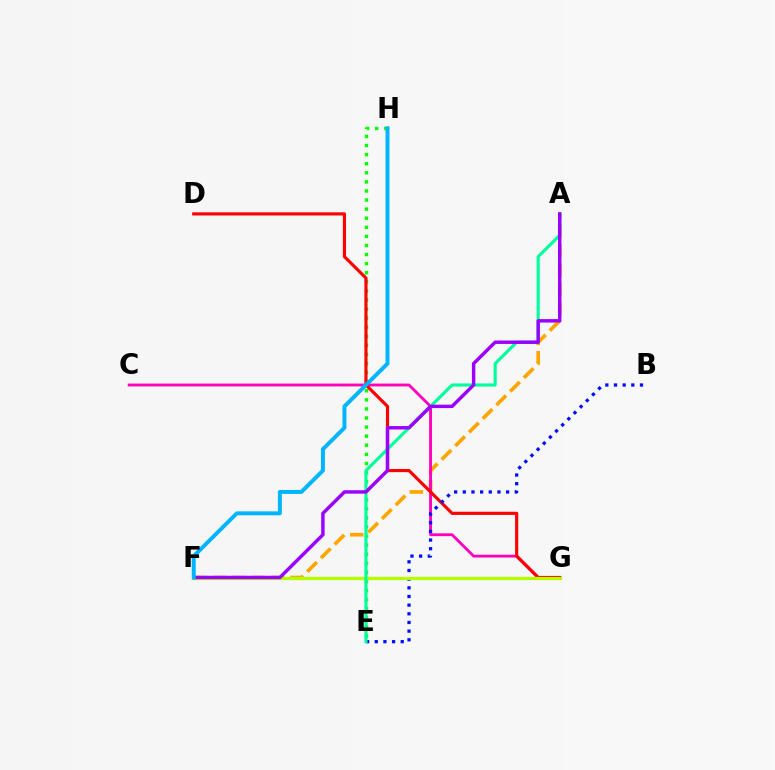{('E', 'H'): [{'color': '#08ff00', 'line_style': 'dotted', 'thickness': 2.47}], ('A', 'F'): [{'color': '#ffa500', 'line_style': 'dashed', 'thickness': 2.62}, {'color': '#9b00ff', 'line_style': 'solid', 'thickness': 2.47}], ('C', 'G'): [{'color': '#ff00bd', 'line_style': 'solid', 'thickness': 2.04}], ('D', 'G'): [{'color': '#ff0000', 'line_style': 'solid', 'thickness': 2.27}], ('B', 'E'): [{'color': '#0010ff', 'line_style': 'dotted', 'thickness': 2.35}], ('F', 'G'): [{'color': '#b3ff00', 'line_style': 'solid', 'thickness': 2.35}], ('A', 'E'): [{'color': '#00ff9d', 'line_style': 'solid', 'thickness': 2.25}], ('F', 'H'): [{'color': '#00b5ff', 'line_style': 'solid', 'thickness': 2.85}]}